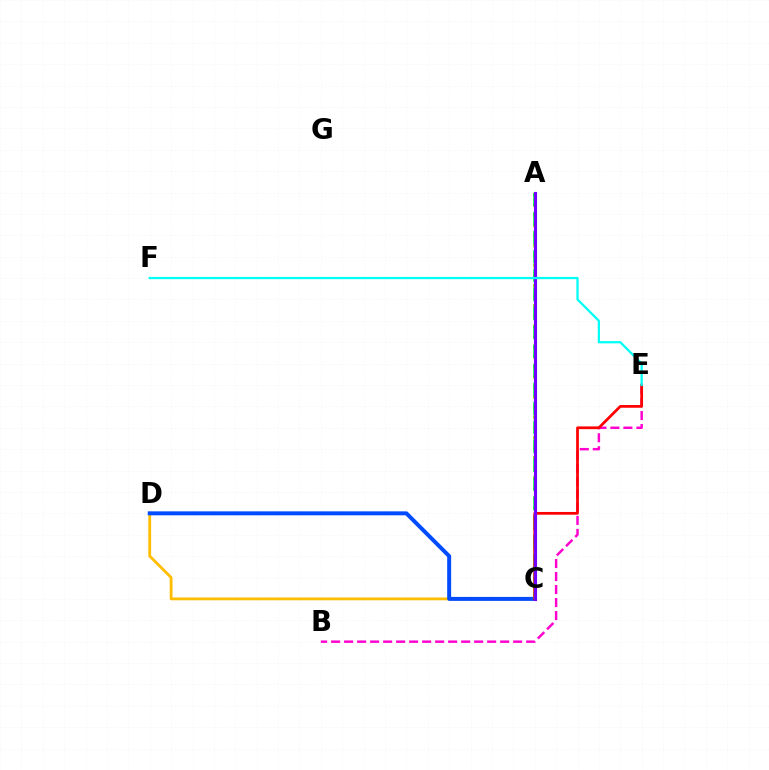{('C', 'D'): [{'color': '#ffbd00', 'line_style': 'solid', 'thickness': 2.01}, {'color': '#004bff', 'line_style': 'solid', 'thickness': 2.85}], ('B', 'E'): [{'color': '#ff00cf', 'line_style': 'dashed', 'thickness': 1.77}], ('A', 'C'): [{'color': '#84ff00', 'line_style': 'dotted', 'thickness': 2.75}, {'color': '#00ff39', 'line_style': 'dashed', 'thickness': 2.58}, {'color': '#7200ff', 'line_style': 'solid', 'thickness': 2.24}], ('C', 'E'): [{'color': '#ff0000', 'line_style': 'solid', 'thickness': 1.97}], ('E', 'F'): [{'color': '#00fff6', 'line_style': 'solid', 'thickness': 1.62}]}